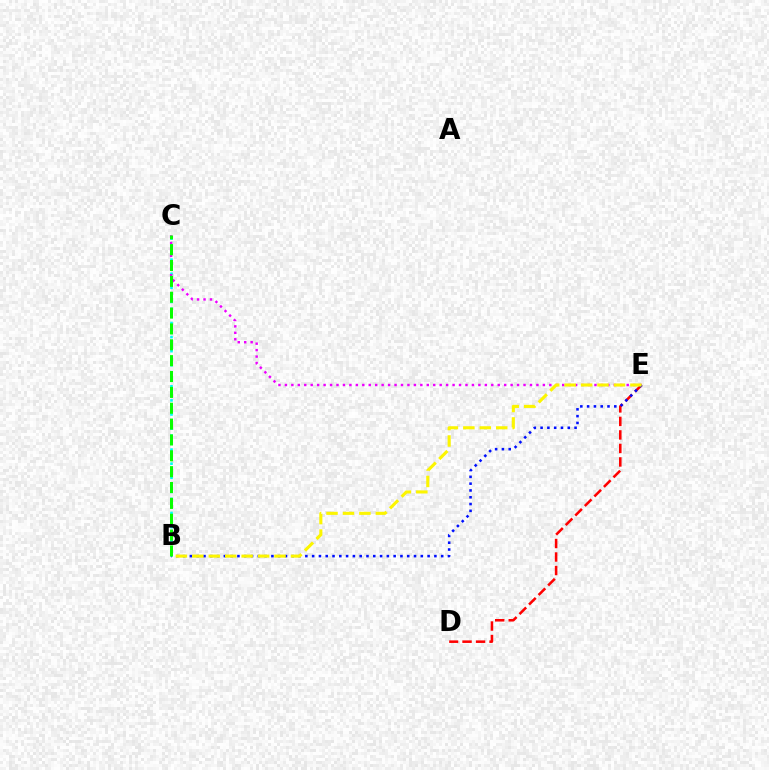{('B', 'C'): [{'color': '#00fff6', 'line_style': 'dotted', 'thickness': 1.91}, {'color': '#08ff00', 'line_style': 'dashed', 'thickness': 2.15}], ('C', 'E'): [{'color': '#ee00ff', 'line_style': 'dotted', 'thickness': 1.75}], ('D', 'E'): [{'color': '#ff0000', 'line_style': 'dashed', 'thickness': 1.84}], ('B', 'E'): [{'color': '#0010ff', 'line_style': 'dotted', 'thickness': 1.85}, {'color': '#fcf500', 'line_style': 'dashed', 'thickness': 2.23}]}